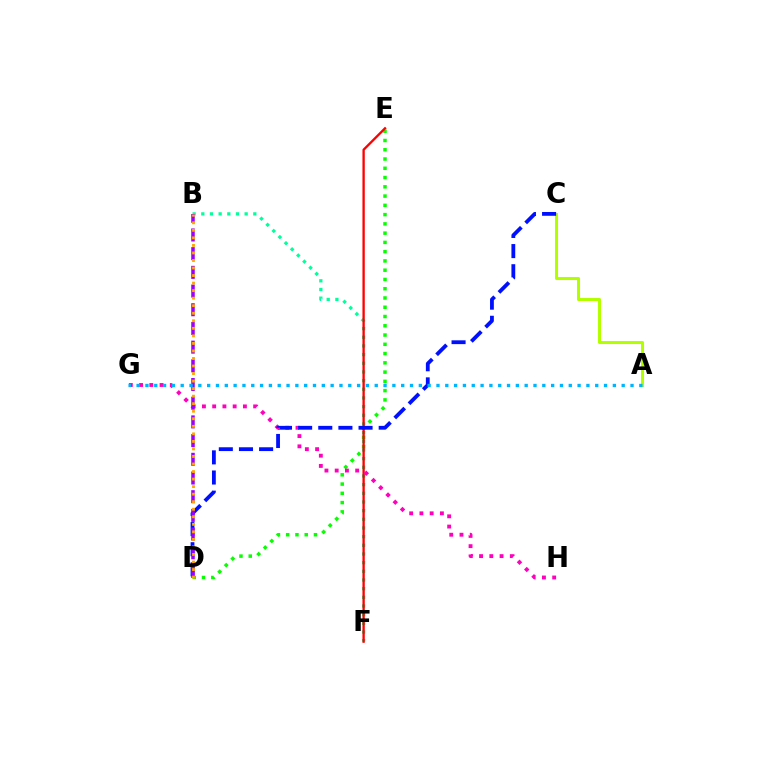{('A', 'C'): [{'color': '#b3ff00', 'line_style': 'solid', 'thickness': 2.19}], ('D', 'E'): [{'color': '#08ff00', 'line_style': 'dotted', 'thickness': 2.52}], ('B', 'F'): [{'color': '#00ff9d', 'line_style': 'dotted', 'thickness': 2.36}], ('E', 'F'): [{'color': '#ff0000', 'line_style': 'solid', 'thickness': 1.68}], ('G', 'H'): [{'color': '#ff00bd', 'line_style': 'dotted', 'thickness': 2.78}], ('C', 'D'): [{'color': '#0010ff', 'line_style': 'dashed', 'thickness': 2.74}], ('B', 'D'): [{'color': '#9b00ff', 'line_style': 'dashed', 'thickness': 2.54}, {'color': '#ffa500', 'line_style': 'dotted', 'thickness': 2.05}], ('A', 'G'): [{'color': '#00b5ff', 'line_style': 'dotted', 'thickness': 2.4}]}